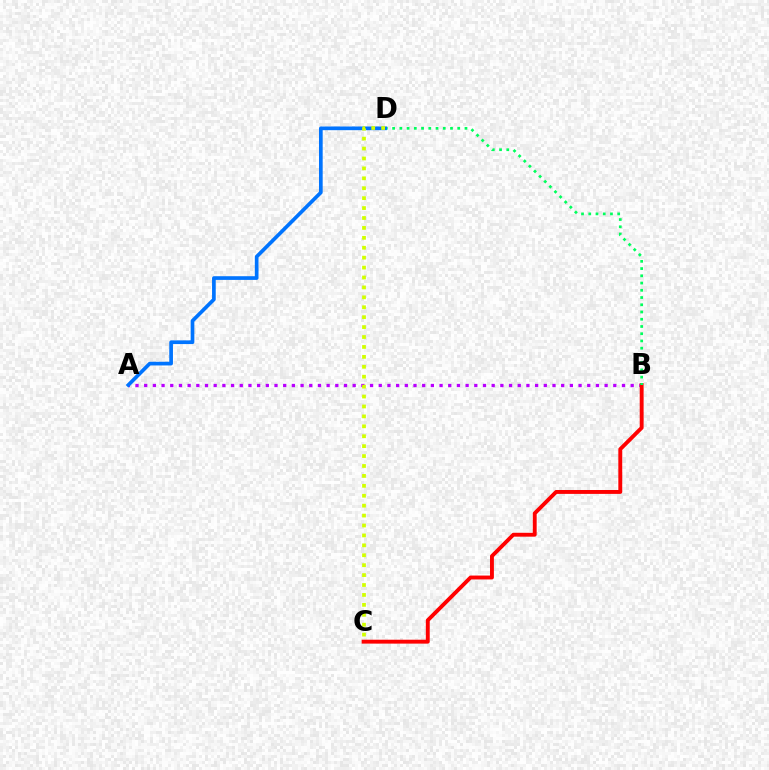{('A', 'B'): [{'color': '#b900ff', 'line_style': 'dotted', 'thickness': 2.36}], ('B', 'C'): [{'color': '#ff0000', 'line_style': 'solid', 'thickness': 2.8}], ('B', 'D'): [{'color': '#00ff5c', 'line_style': 'dotted', 'thickness': 1.97}], ('A', 'D'): [{'color': '#0074ff', 'line_style': 'solid', 'thickness': 2.66}], ('C', 'D'): [{'color': '#d1ff00', 'line_style': 'dotted', 'thickness': 2.7}]}